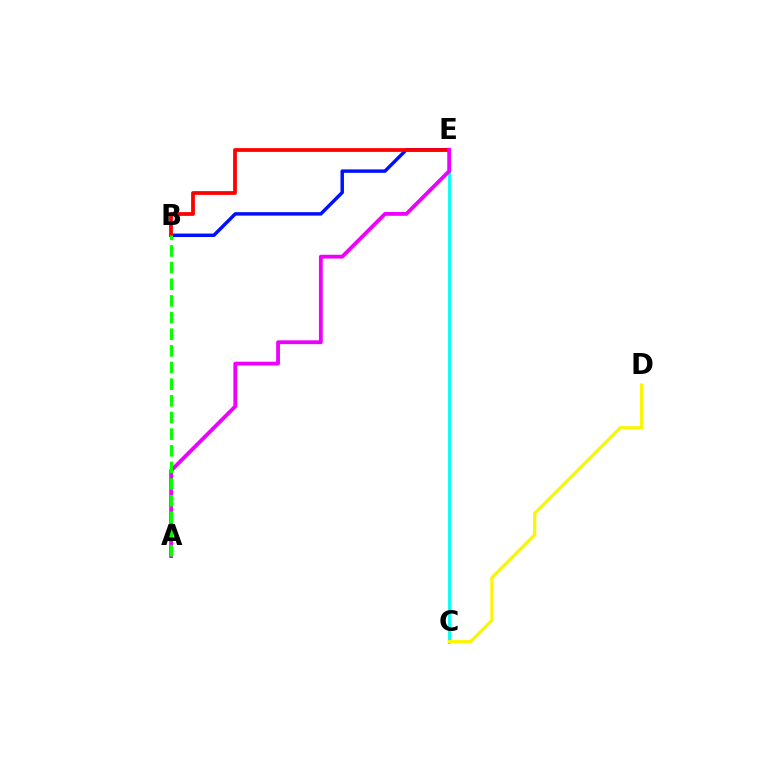{('C', 'E'): [{'color': '#00fff6', 'line_style': 'solid', 'thickness': 2.05}], ('B', 'E'): [{'color': '#0010ff', 'line_style': 'solid', 'thickness': 2.49}, {'color': '#ff0000', 'line_style': 'solid', 'thickness': 2.71}], ('A', 'E'): [{'color': '#ee00ff', 'line_style': 'solid', 'thickness': 2.75}], ('C', 'D'): [{'color': '#fcf500', 'line_style': 'solid', 'thickness': 2.3}], ('A', 'B'): [{'color': '#08ff00', 'line_style': 'dashed', 'thickness': 2.26}]}